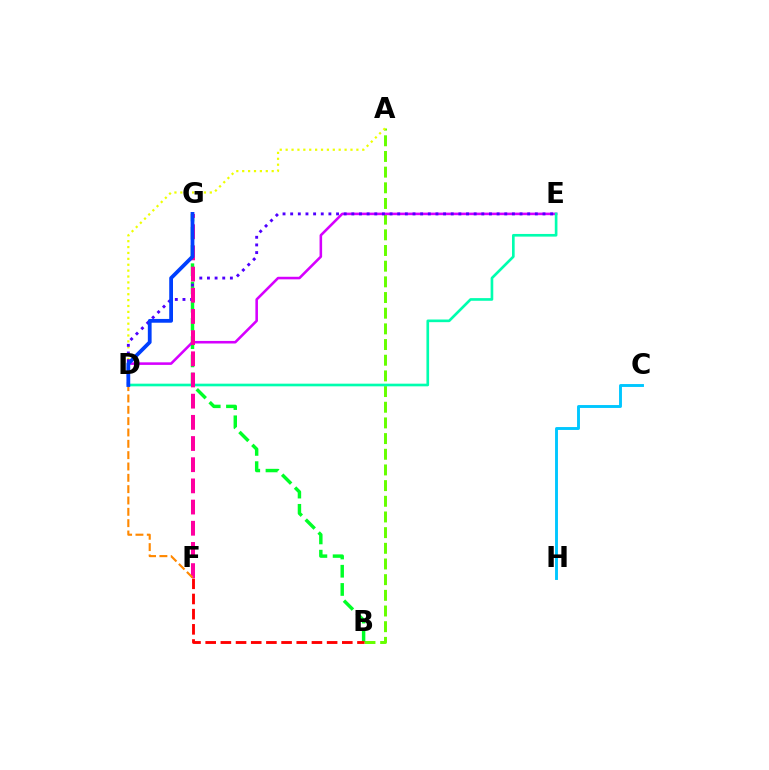{('A', 'B'): [{'color': '#66ff00', 'line_style': 'dashed', 'thickness': 2.13}], ('B', 'G'): [{'color': '#00ff27', 'line_style': 'dashed', 'thickness': 2.48}], ('C', 'H'): [{'color': '#00c7ff', 'line_style': 'solid', 'thickness': 2.09}], ('D', 'E'): [{'color': '#d600ff', 'line_style': 'solid', 'thickness': 1.85}, {'color': '#4f00ff', 'line_style': 'dotted', 'thickness': 2.08}, {'color': '#00ffaf', 'line_style': 'solid', 'thickness': 1.91}], ('A', 'D'): [{'color': '#eeff00', 'line_style': 'dotted', 'thickness': 1.6}], ('F', 'G'): [{'color': '#ff00a0', 'line_style': 'dashed', 'thickness': 2.88}], ('B', 'F'): [{'color': '#ff0000', 'line_style': 'dashed', 'thickness': 2.06}], ('D', 'F'): [{'color': '#ff8800', 'line_style': 'dashed', 'thickness': 1.54}], ('D', 'G'): [{'color': '#003fff', 'line_style': 'solid', 'thickness': 2.72}]}